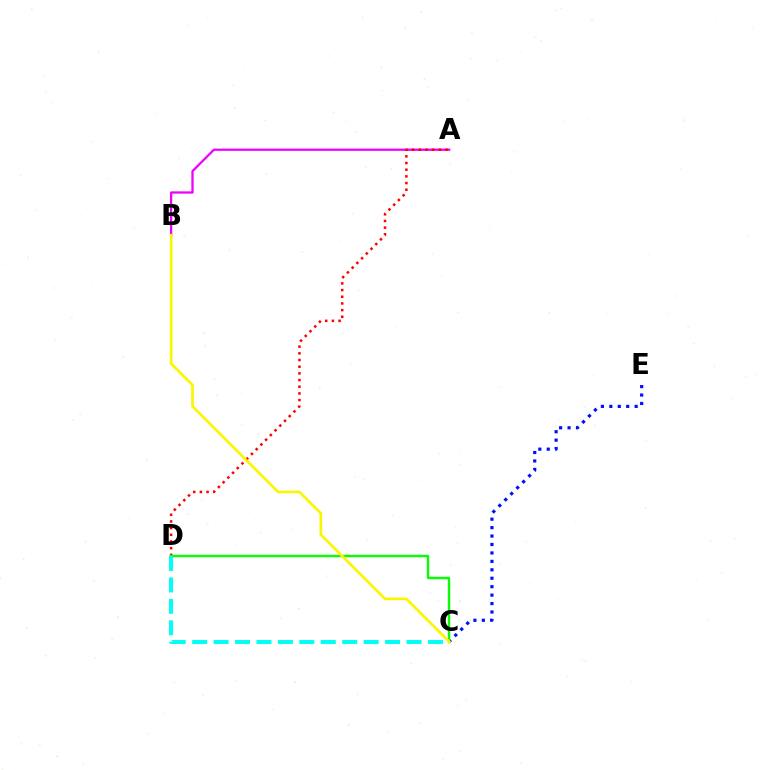{('C', 'E'): [{'color': '#0010ff', 'line_style': 'dotted', 'thickness': 2.29}], ('A', 'B'): [{'color': '#ee00ff', 'line_style': 'solid', 'thickness': 1.63}], ('A', 'D'): [{'color': '#ff0000', 'line_style': 'dotted', 'thickness': 1.81}], ('C', 'D'): [{'color': '#08ff00', 'line_style': 'solid', 'thickness': 1.73}, {'color': '#00fff6', 'line_style': 'dashed', 'thickness': 2.91}], ('B', 'C'): [{'color': '#fcf500', 'line_style': 'solid', 'thickness': 1.93}]}